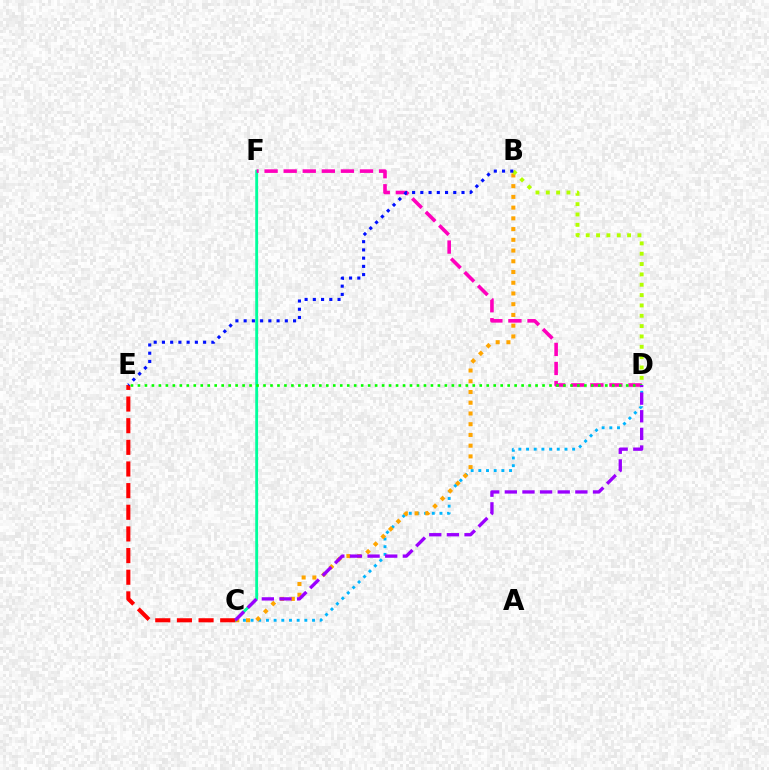{('C', 'D'): [{'color': '#00b5ff', 'line_style': 'dotted', 'thickness': 2.09}, {'color': '#9b00ff', 'line_style': 'dashed', 'thickness': 2.4}], ('B', 'C'): [{'color': '#ffa500', 'line_style': 'dotted', 'thickness': 2.92}], ('C', 'F'): [{'color': '#00ff9d', 'line_style': 'solid', 'thickness': 2.05}], ('D', 'F'): [{'color': '#ff00bd', 'line_style': 'dashed', 'thickness': 2.59}], ('C', 'E'): [{'color': '#ff0000', 'line_style': 'dashed', 'thickness': 2.94}], ('B', 'D'): [{'color': '#b3ff00', 'line_style': 'dotted', 'thickness': 2.81}], ('D', 'E'): [{'color': '#08ff00', 'line_style': 'dotted', 'thickness': 1.9}], ('B', 'E'): [{'color': '#0010ff', 'line_style': 'dotted', 'thickness': 2.24}]}